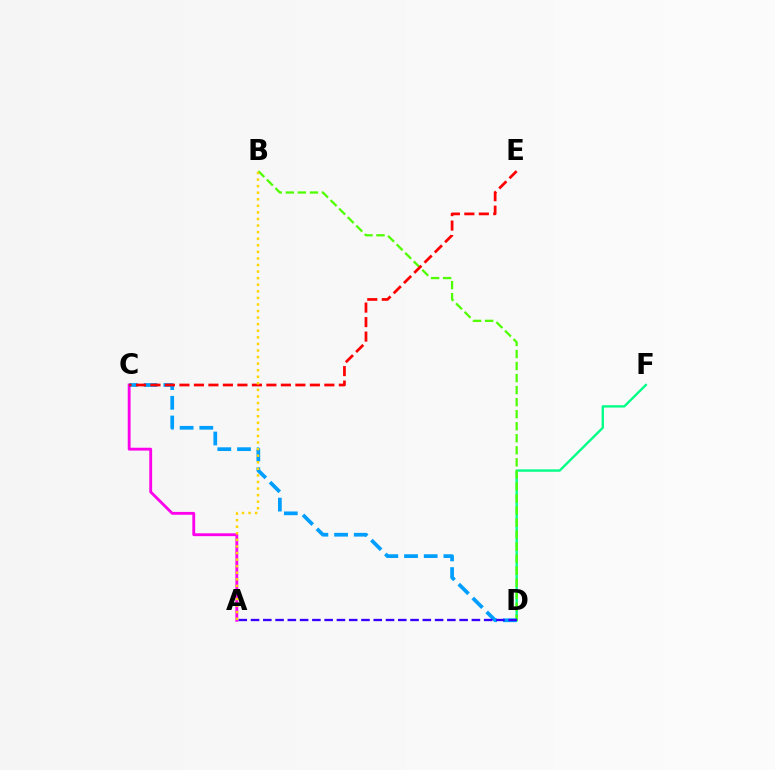{('D', 'F'): [{'color': '#00ff86', 'line_style': 'solid', 'thickness': 1.7}], ('A', 'C'): [{'color': '#ff00ed', 'line_style': 'solid', 'thickness': 2.05}], ('B', 'D'): [{'color': '#4fff00', 'line_style': 'dashed', 'thickness': 1.64}], ('C', 'D'): [{'color': '#009eff', 'line_style': 'dashed', 'thickness': 2.67}], ('C', 'E'): [{'color': '#ff0000', 'line_style': 'dashed', 'thickness': 1.97}], ('A', 'D'): [{'color': '#3700ff', 'line_style': 'dashed', 'thickness': 1.67}], ('A', 'B'): [{'color': '#ffd500', 'line_style': 'dotted', 'thickness': 1.79}]}